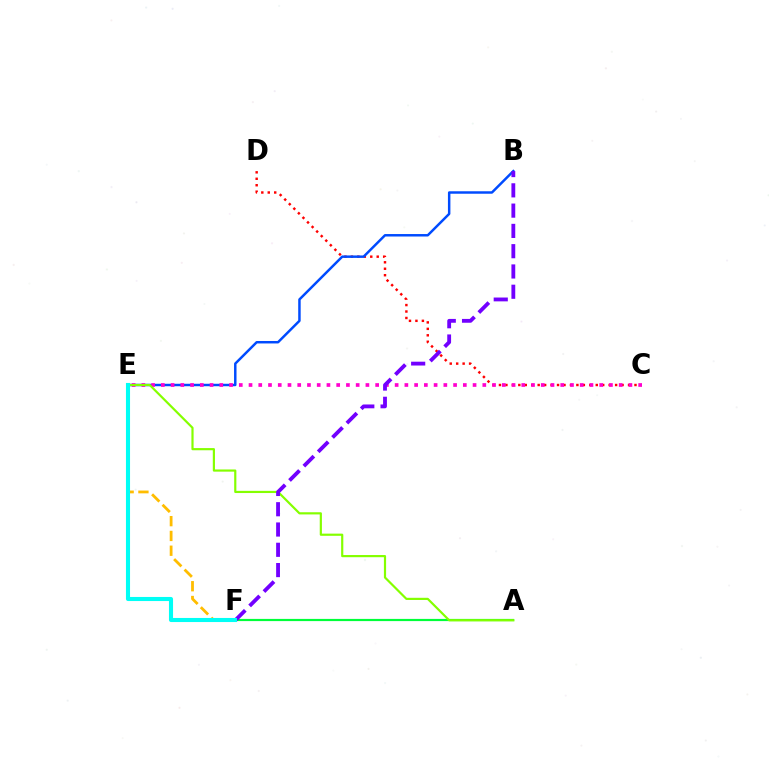{('E', 'F'): [{'color': '#ffbd00', 'line_style': 'dashed', 'thickness': 2.01}, {'color': '#00fff6', 'line_style': 'solid', 'thickness': 2.94}], ('C', 'D'): [{'color': '#ff0000', 'line_style': 'dotted', 'thickness': 1.75}], ('A', 'F'): [{'color': '#00ff39', 'line_style': 'solid', 'thickness': 1.58}], ('B', 'E'): [{'color': '#004bff', 'line_style': 'solid', 'thickness': 1.78}], ('C', 'E'): [{'color': '#ff00cf', 'line_style': 'dotted', 'thickness': 2.65}], ('A', 'E'): [{'color': '#84ff00', 'line_style': 'solid', 'thickness': 1.57}], ('B', 'F'): [{'color': '#7200ff', 'line_style': 'dashed', 'thickness': 2.76}]}